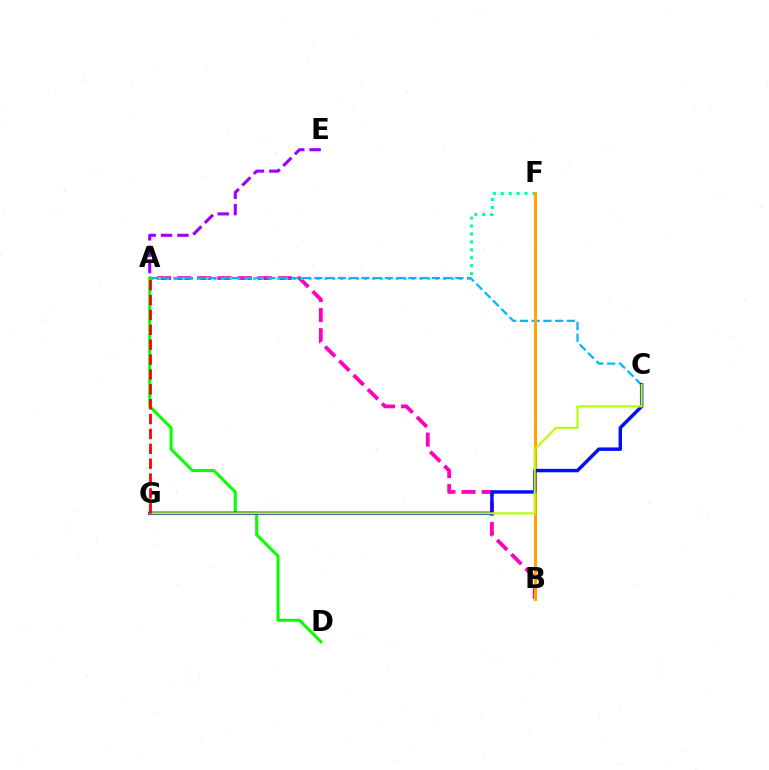{('A', 'B'): [{'color': '#ff00bd', 'line_style': 'dashed', 'thickness': 2.74}], ('A', 'F'): [{'color': '#00ff9d', 'line_style': 'dotted', 'thickness': 2.15}], ('A', 'C'): [{'color': '#00b5ff', 'line_style': 'dashed', 'thickness': 1.6}], ('B', 'F'): [{'color': '#ffa500', 'line_style': 'solid', 'thickness': 2.21}], ('A', 'D'): [{'color': '#08ff00', 'line_style': 'solid', 'thickness': 2.19}], ('C', 'G'): [{'color': '#0010ff', 'line_style': 'solid', 'thickness': 2.49}, {'color': '#b3ff00', 'line_style': 'solid', 'thickness': 1.52}], ('A', 'E'): [{'color': '#9b00ff', 'line_style': 'dashed', 'thickness': 2.22}], ('A', 'G'): [{'color': '#ff0000', 'line_style': 'dashed', 'thickness': 2.02}]}